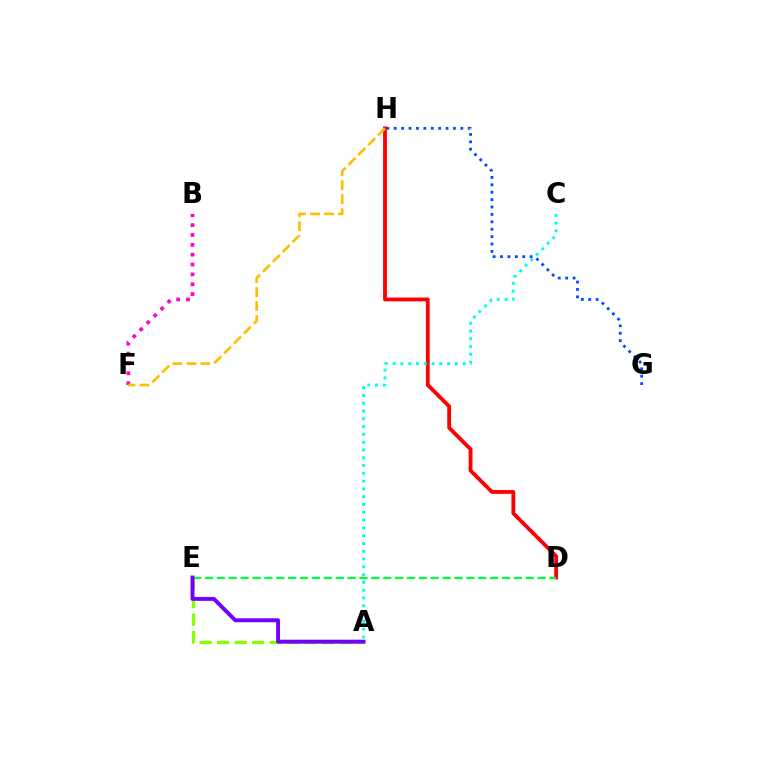{('G', 'H'): [{'color': '#004bff', 'line_style': 'dotted', 'thickness': 2.01}], ('D', 'H'): [{'color': '#ff0000', 'line_style': 'solid', 'thickness': 2.74}], ('A', 'C'): [{'color': '#00fff6', 'line_style': 'dotted', 'thickness': 2.12}], ('D', 'E'): [{'color': '#00ff39', 'line_style': 'dashed', 'thickness': 1.61}], ('A', 'E'): [{'color': '#84ff00', 'line_style': 'dashed', 'thickness': 2.38}, {'color': '#7200ff', 'line_style': 'solid', 'thickness': 2.82}], ('B', 'F'): [{'color': '#ff00cf', 'line_style': 'dotted', 'thickness': 2.68}], ('F', 'H'): [{'color': '#ffbd00', 'line_style': 'dashed', 'thickness': 1.9}]}